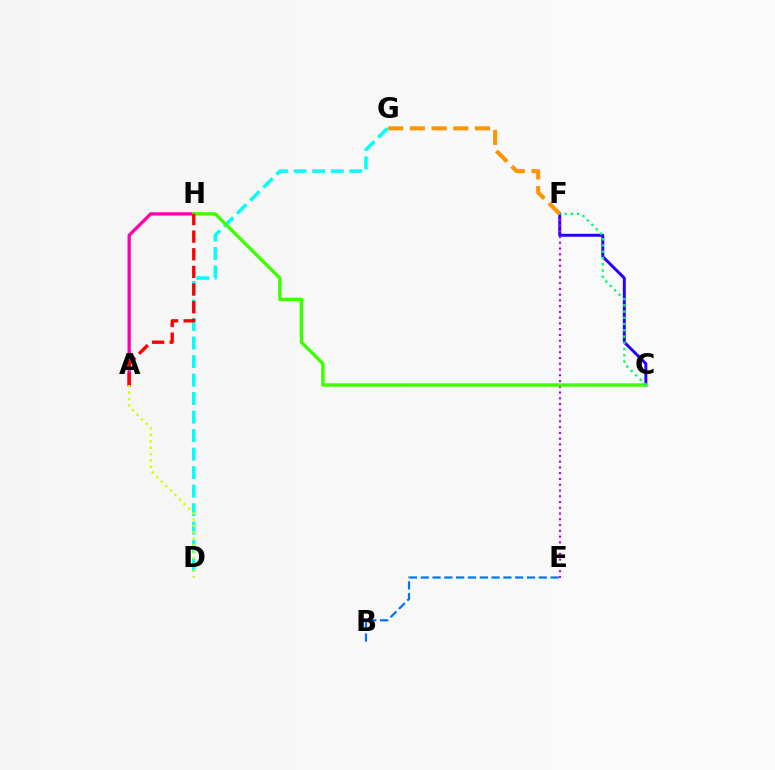{('D', 'G'): [{'color': '#00fff6', 'line_style': 'dashed', 'thickness': 2.51}], ('A', 'H'): [{'color': '#ff00ac', 'line_style': 'solid', 'thickness': 2.35}, {'color': '#ff0000', 'line_style': 'dashed', 'thickness': 2.4}], ('C', 'F'): [{'color': '#2500ff', 'line_style': 'solid', 'thickness': 2.12}, {'color': '#00ff5c', 'line_style': 'dotted', 'thickness': 1.7}], ('E', 'F'): [{'color': '#b900ff', 'line_style': 'dotted', 'thickness': 1.57}], ('A', 'D'): [{'color': '#d1ff00', 'line_style': 'dotted', 'thickness': 1.74}], ('B', 'E'): [{'color': '#0074ff', 'line_style': 'dashed', 'thickness': 1.6}], ('C', 'H'): [{'color': '#3dff00', 'line_style': 'solid', 'thickness': 2.45}], ('F', 'G'): [{'color': '#ff9400', 'line_style': 'dashed', 'thickness': 2.95}]}